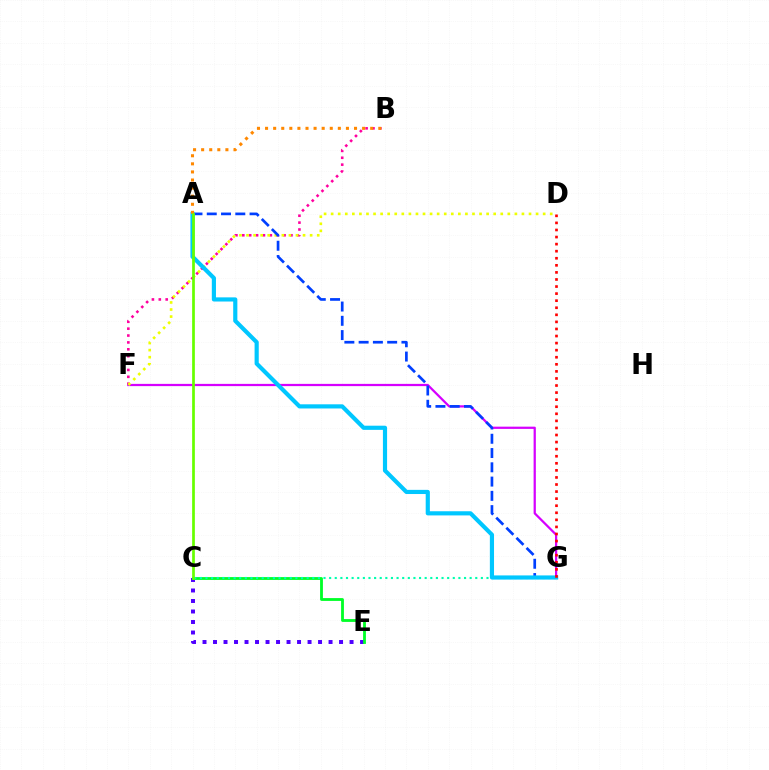{('C', 'E'): [{'color': '#4f00ff', 'line_style': 'dotted', 'thickness': 2.85}, {'color': '#00ff27', 'line_style': 'solid', 'thickness': 2.03}], ('B', 'F'): [{'color': '#ff00a0', 'line_style': 'dotted', 'thickness': 1.87}], ('F', 'G'): [{'color': '#d600ff', 'line_style': 'solid', 'thickness': 1.61}], ('C', 'G'): [{'color': '#00ffaf', 'line_style': 'dotted', 'thickness': 1.53}], ('D', 'F'): [{'color': '#eeff00', 'line_style': 'dotted', 'thickness': 1.92}], ('A', 'G'): [{'color': '#003fff', 'line_style': 'dashed', 'thickness': 1.94}, {'color': '#00c7ff', 'line_style': 'solid', 'thickness': 3.0}], ('D', 'G'): [{'color': '#ff0000', 'line_style': 'dotted', 'thickness': 1.92}], ('A', 'B'): [{'color': '#ff8800', 'line_style': 'dotted', 'thickness': 2.2}], ('A', 'C'): [{'color': '#66ff00', 'line_style': 'solid', 'thickness': 1.96}]}